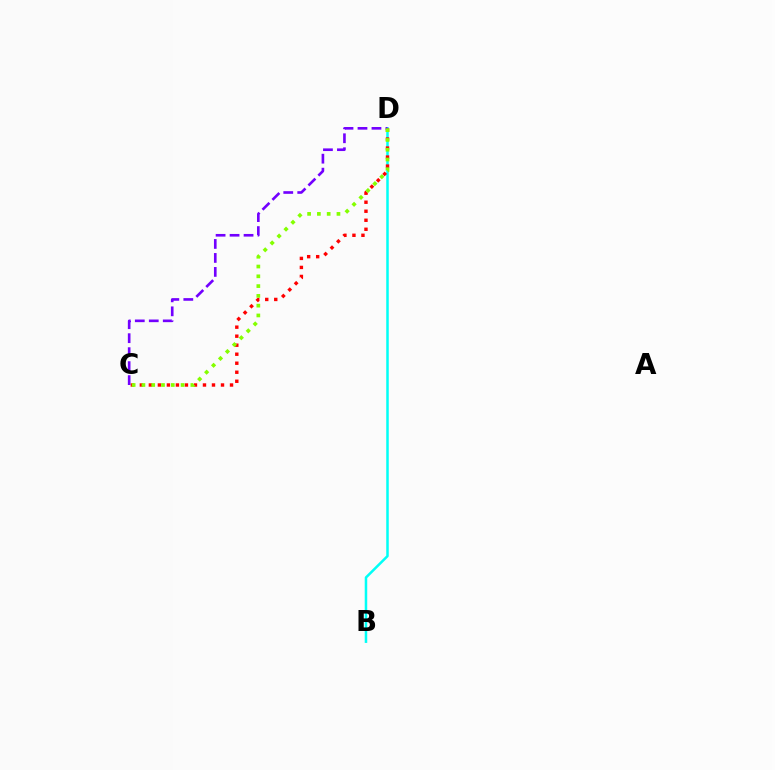{('B', 'D'): [{'color': '#00fff6', 'line_style': 'solid', 'thickness': 1.81}], ('C', 'D'): [{'color': '#ff0000', 'line_style': 'dotted', 'thickness': 2.45}, {'color': '#7200ff', 'line_style': 'dashed', 'thickness': 1.9}, {'color': '#84ff00', 'line_style': 'dotted', 'thickness': 2.66}]}